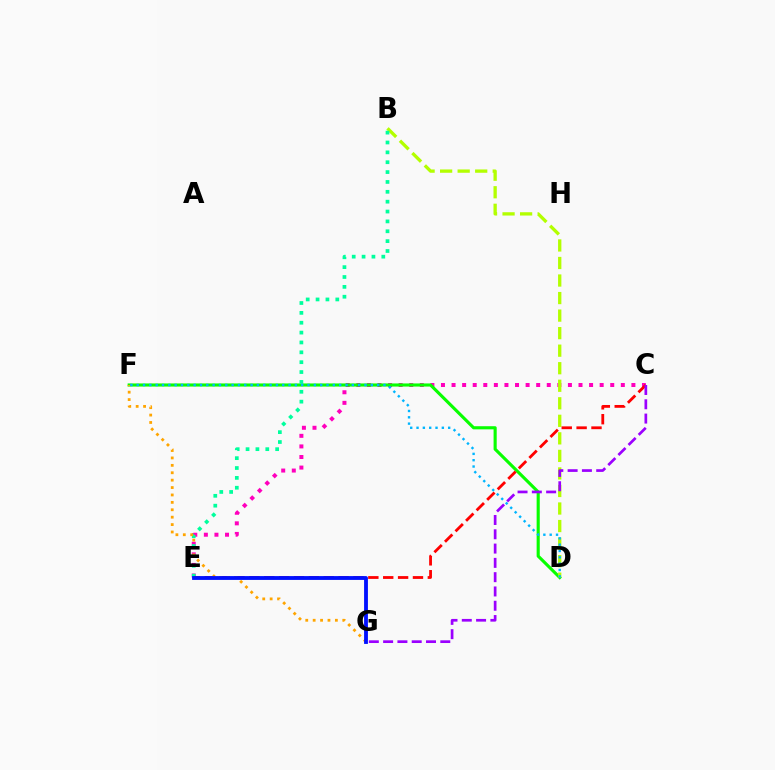{('C', 'E'): [{'color': '#ff00bd', 'line_style': 'dotted', 'thickness': 2.87}, {'color': '#ff0000', 'line_style': 'dashed', 'thickness': 2.02}], ('D', 'F'): [{'color': '#08ff00', 'line_style': 'solid', 'thickness': 2.25}, {'color': '#00b5ff', 'line_style': 'dotted', 'thickness': 1.72}], ('B', 'D'): [{'color': '#b3ff00', 'line_style': 'dashed', 'thickness': 2.38}], ('B', 'E'): [{'color': '#00ff9d', 'line_style': 'dotted', 'thickness': 2.68}], ('C', 'G'): [{'color': '#9b00ff', 'line_style': 'dashed', 'thickness': 1.94}], ('F', 'G'): [{'color': '#ffa500', 'line_style': 'dotted', 'thickness': 2.01}], ('E', 'G'): [{'color': '#0010ff', 'line_style': 'solid', 'thickness': 2.76}]}